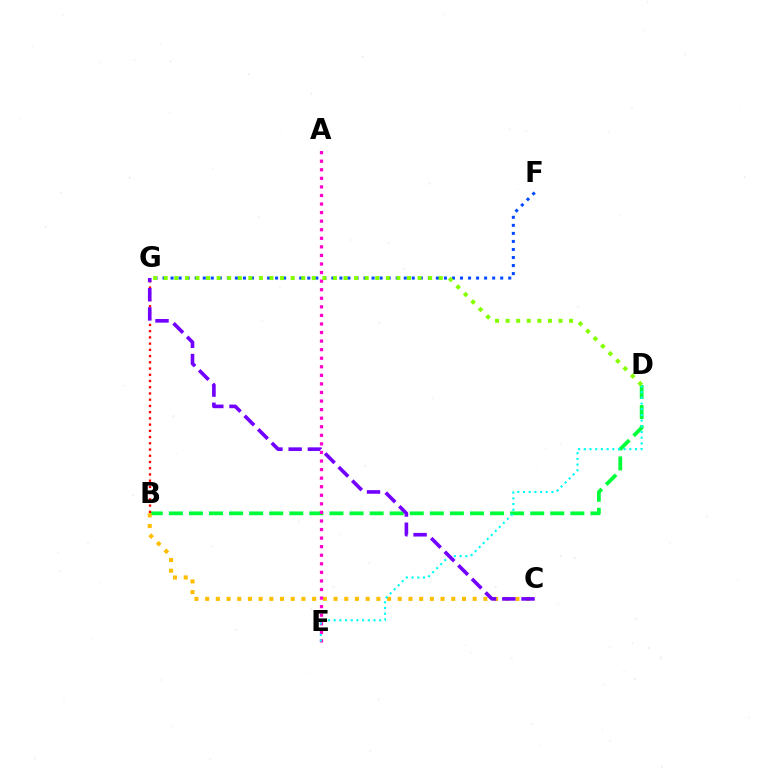{('B', 'D'): [{'color': '#00ff39', 'line_style': 'dashed', 'thickness': 2.73}], ('B', 'C'): [{'color': '#ffbd00', 'line_style': 'dotted', 'thickness': 2.91}], ('B', 'G'): [{'color': '#ff0000', 'line_style': 'dotted', 'thickness': 1.69}], ('A', 'E'): [{'color': '#ff00cf', 'line_style': 'dotted', 'thickness': 2.33}], ('F', 'G'): [{'color': '#004bff', 'line_style': 'dotted', 'thickness': 2.18}], ('D', 'E'): [{'color': '#00fff6', 'line_style': 'dotted', 'thickness': 1.55}], ('D', 'G'): [{'color': '#84ff00', 'line_style': 'dotted', 'thickness': 2.87}], ('C', 'G'): [{'color': '#7200ff', 'line_style': 'dashed', 'thickness': 2.61}]}